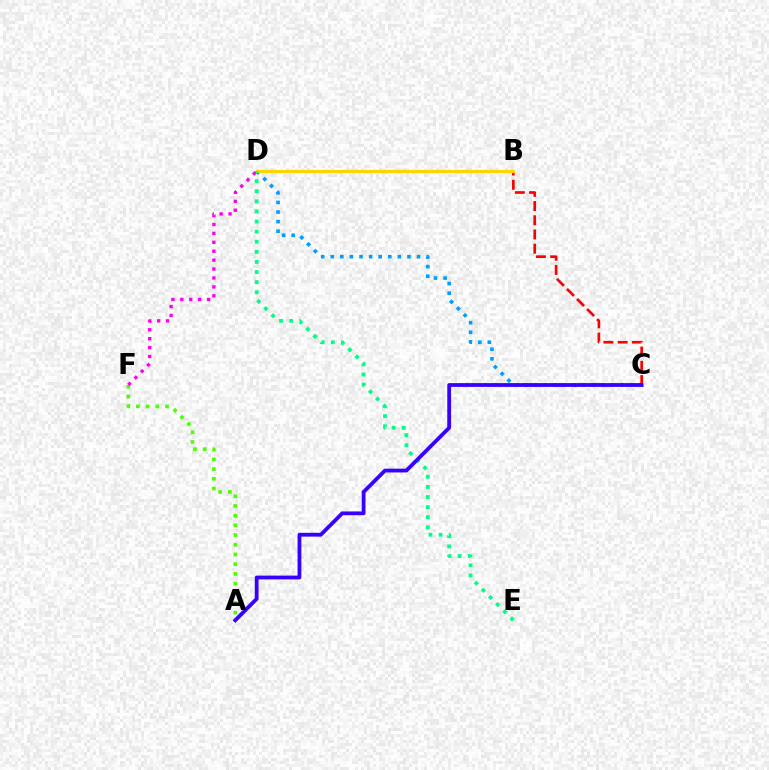{('B', 'C'): [{'color': '#ff0000', 'line_style': 'dashed', 'thickness': 1.93}], ('A', 'F'): [{'color': '#4fff00', 'line_style': 'dotted', 'thickness': 2.64}], ('C', 'D'): [{'color': '#009eff', 'line_style': 'dotted', 'thickness': 2.61}], ('B', 'D'): [{'color': '#ffd500', 'line_style': 'solid', 'thickness': 2.29}], ('D', 'E'): [{'color': '#00ff86', 'line_style': 'dotted', 'thickness': 2.75}], ('A', 'C'): [{'color': '#3700ff', 'line_style': 'solid', 'thickness': 2.73}], ('D', 'F'): [{'color': '#ff00ed', 'line_style': 'dotted', 'thickness': 2.42}]}